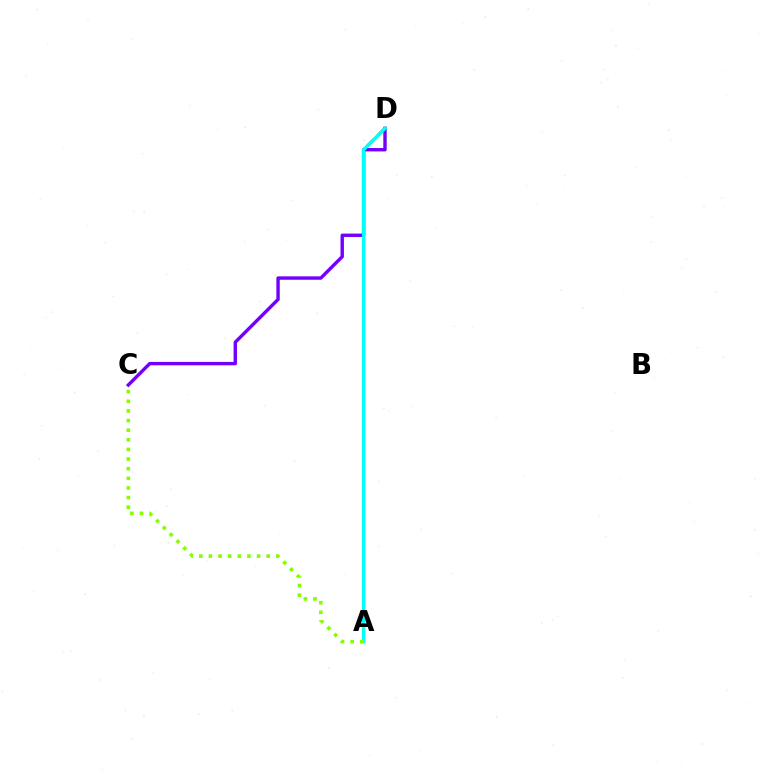{('A', 'D'): [{'color': '#ff0000', 'line_style': 'dashed', 'thickness': 2.03}, {'color': '#00fff6', 'line_style': 'solid', 'thickness': 2.44}], ('C', 'D'): [{'color': '#7200ff', 'line_style': 'solid', 'thickness': 2.45}], ('A', 'C'): [{'color': '#84ff00', 'line_style': 'dotted', 'thickness': 2.62}]}